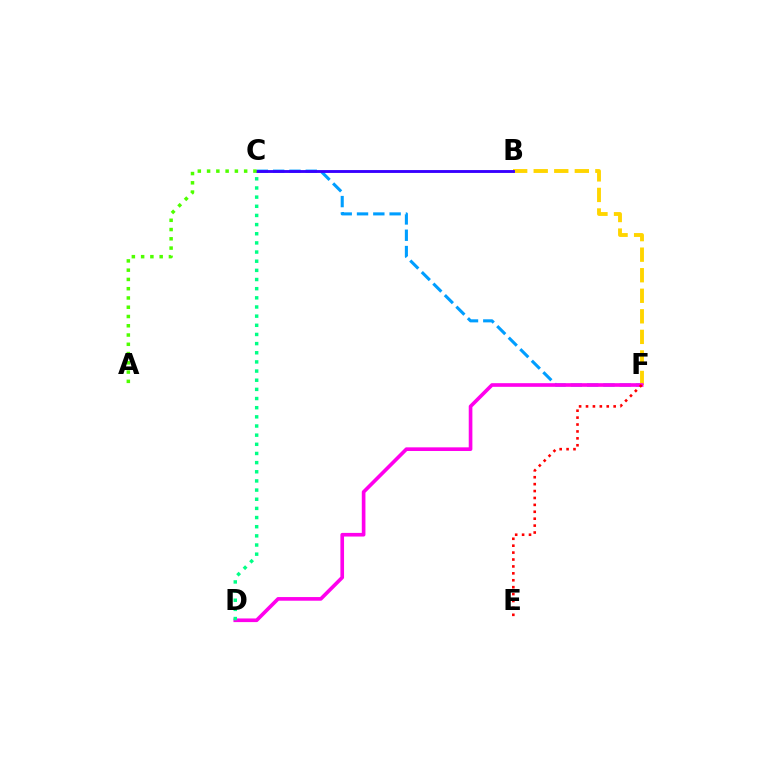{('C', 'F'): [{'color': '#009eff', 'line_style': 'dashed', 'thickness': 2.21}], ('B', 'F'): [{'color': '#ffd500', 'line_style': 'dashed', 'thickness': 2.79}], ('D', 'F'): [{'color': '#ff00ed', 'line_style': 'solid', 'thickness': 2.63}], ('E', 'F'): [{'color': '#ff0000', 'line_style': 'dotted', 'thickness': 1.88}], ('C', 'D'): [{'color': '#00ff86', 'line_style': 'dotted', 'thickness': 2.49}], ('B', 'C'): [{'color': '#3700ff', 'line_style': 'solid', 'thickness': 2.06}], ('A', 'C'): [{'color': '#4fff00', 'line_style': 'dotted', 'thickness': 2.52}]}